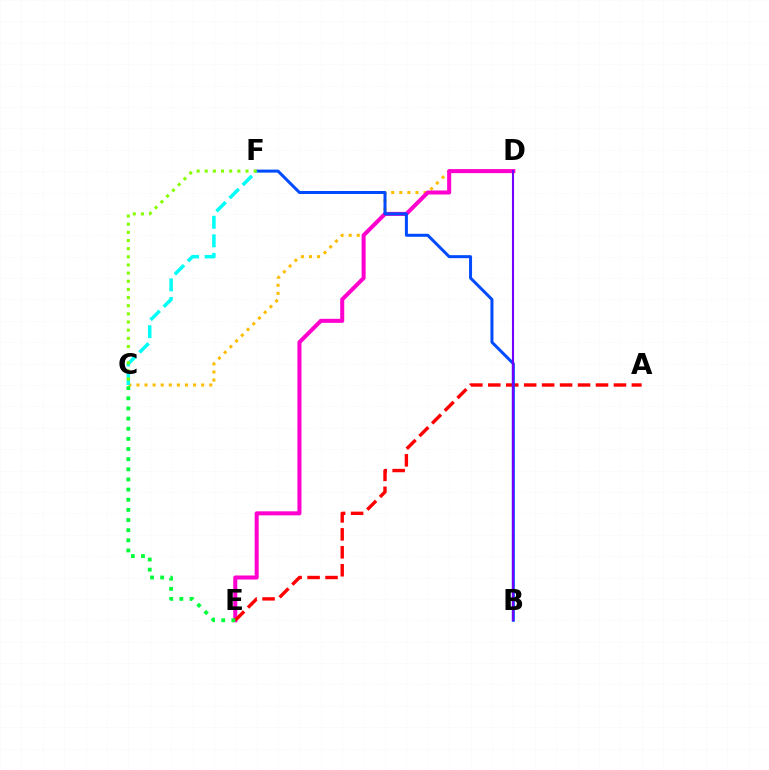{('C', 'D'): [{'color': '#ffbd00', 'line_style': 'dotted', 'thickness': 2.2}], ('D', 'E'): [{'color': '#ff00cf', 'line_style': 'solid', 'thickness': 2.9}], ('A', 'E'): [{'color': '#ff0000', 'line_style': 'dashed', 'thickness': 2.44}], ('C', 'E'): [{'color': '#00ff39', 'line_style': 'dotted', 'thickness': 2.76}], ('B', 'F'): [{'color': '#004bff', 'line_style': 'solid', 'thickness': 2.17}], ('C', 'F'): [{'color': '#00fff6', 'line_style': 'dashed', 'thickness': 2.52}, {'color': '#84ff00', 'line_style': 'dotted', 'thickness': 2.21}], ('B', 'D'): [{'color': '#7200ff', 'line_style': 'solid', 'thickness': 1.51}]}